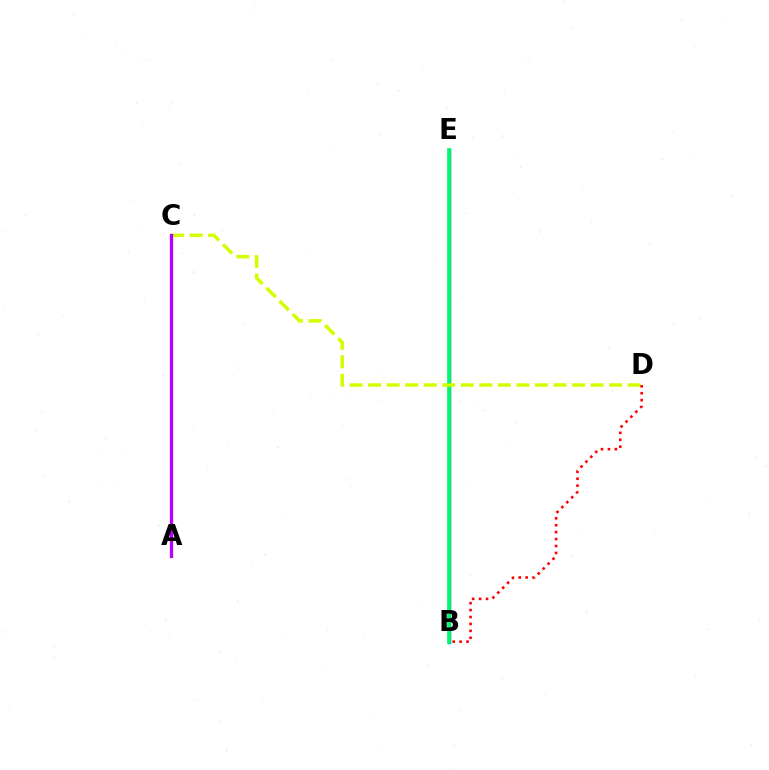{('B', 'E'): [{'color': '#0074ff', 'line_style': 'solid', 'thickness': 2.51}, {'color': '#00ff5c', 'line_style': 'solid', 'thickness': 2.6}], ('C', 'D'): [{'color': '#d1ff00', 'line_style': 'dashed', 'thickness': 2.52}], ('A', 'C'): [{'color': '#b900ff', 'line_style': 'solid', 'thickness': 2.37}], ('B', 'D'): [{'color': '#ff0000', 'line_style': 'dotted', 'thickness': 1.88}]}